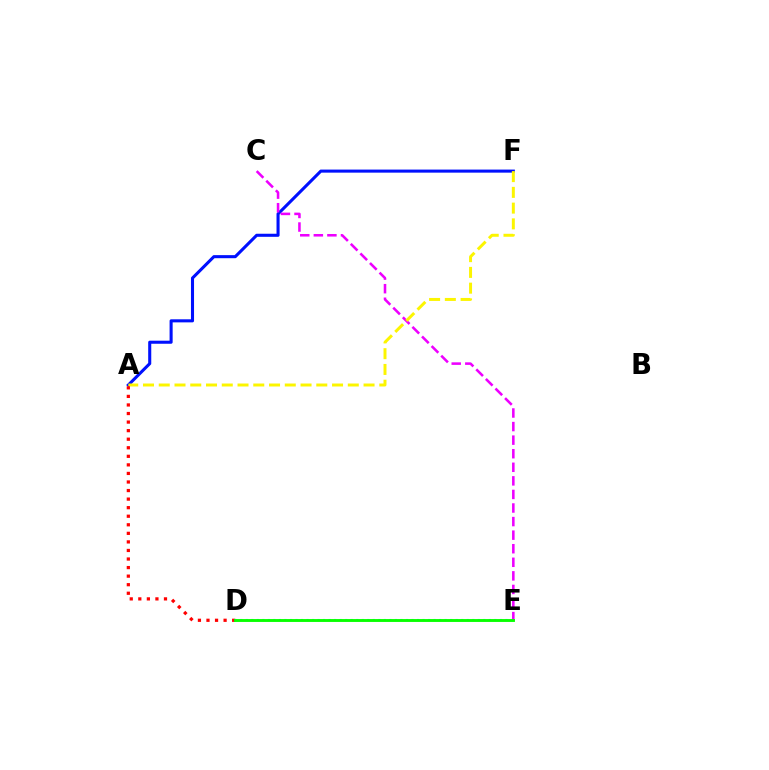{('A', 'F'): [{'color': '#0010ff', 'line_style': 'solid', 'thickness': 2.21}, {'color': '#fcf500', 'line_style': 'dashed', 'thickness': 2.14}], ('D', 'E'): [{'color': '#00fff6', 'line_style': 'dotted', 'thickness': 1.5}, {'color': '#08ff00', 'line_style': 'solid', 'thickness': 2.08}], ('C', 'E'): [{'color': '#ee00ff', 'line_style': 'dashed', 'thickness': 1.84}], ('A', 'D'): [{'color': '#ff0000', 'line_style': 'dotted', 'thickness': 2.33}]}